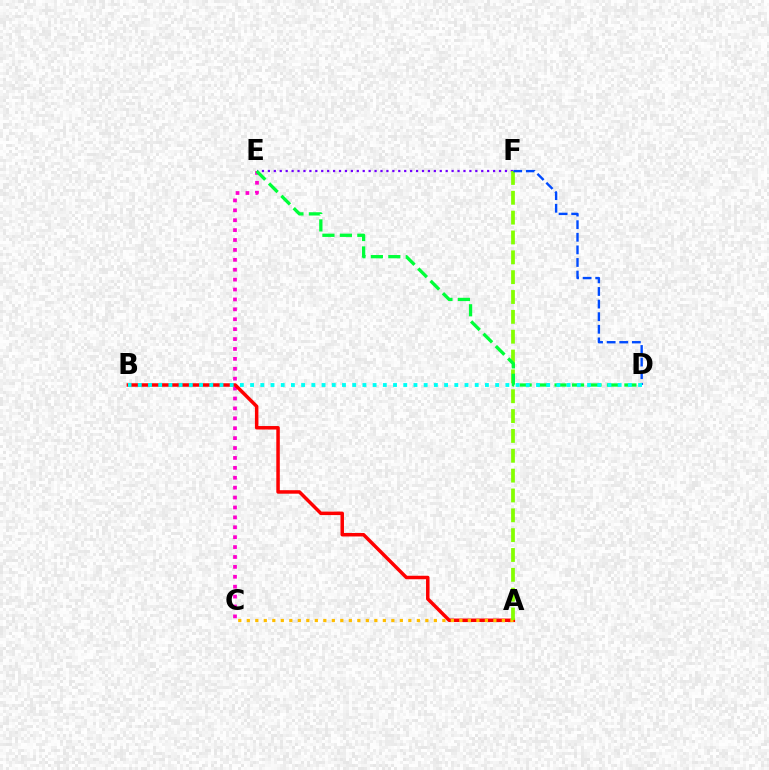{('C', 'E'): [{'color': '#ff00cf', 'line_style': 'dotted', 'thickness': 2.69}], ('A', 'B'): [{'color': '#ff0000', 'line_style': 'solid', 'thickness': 2.51}], ('E', 'F'): [{'color': '#7200ff', 'line_style': 'dotted', 'thickness': 1.61}], ('A', 'C'): [{'color': '#ffbd00', 'line_style': 'dotted', 'thickness': 2.31}], ('A', 'F'): [{'color': '#84ff00', 'line_style': 'dashed', 'thickness': 2.7}], ('D', 'F'): [{'color': '#004bff', 'line_style': 'dashed', 'thickness': 1.71}], ('D', 'E'): [{'color': '#00ff39', 'line_style': 'dashed', 'thickness': 2.37}], ('B', 'D'): [{'color': '#00fff6', 'line_style': 'dotted', 'thickness': 2.77}]}